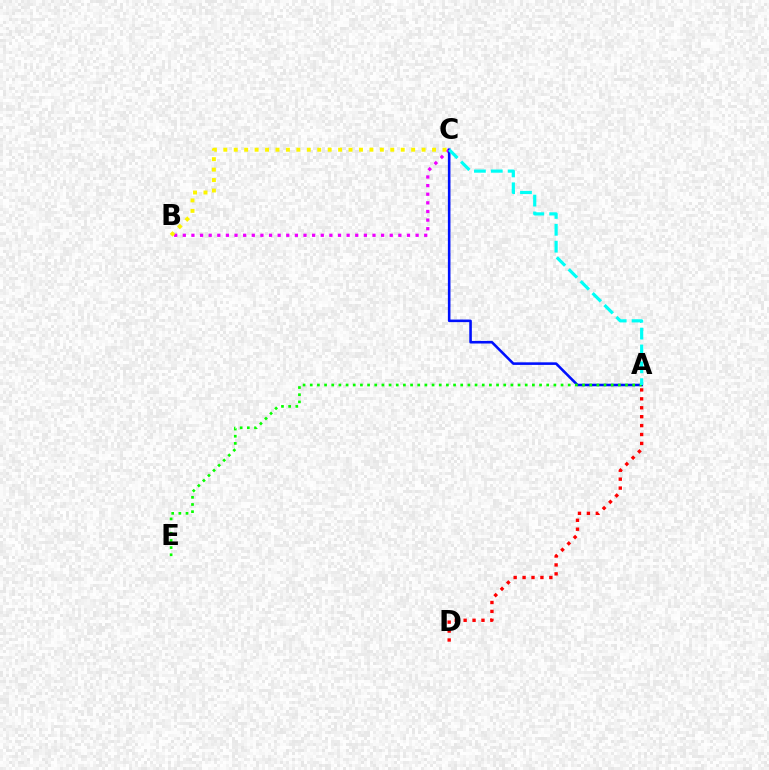{('B', 'C'): [{'color': '#ee00ff', 'line_style': 'dotted', 'thickness': 2.34}, {'color': '#fcf500', 'line_style': 'dotted', 'thickness': 2.84}], ('A', 'C'): [{'color': '#0010ff', 'line_style': 'solid', 'thickness': 1.86}, {'color': '#00fff6', 'line_style': 'dashed', 'thickness': 2.29}], ('A', 'D'): [{'color': '#ff0000', 'line_style': 'dotted', 'thickness': 2.42}], ('A', 'E'): [{'color': '#08ff00', 'line_style': 'dotted', 'thickness': 1.95}]}